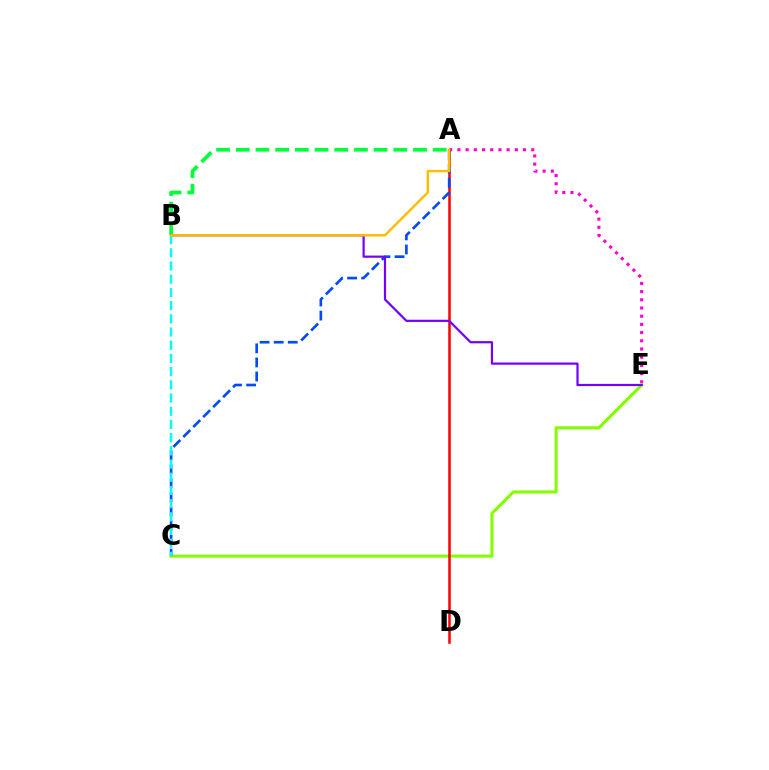{('A', 'E'): [{'color': '#ff00cf', 'line_style': 'dotted', 'thickness': 2.23}], ('A', 'B'): [{'color': '#00ff39', 'line_style': 'dashed', 'thickness': 2.67}, {'color': '#ffbd00', 'line_style': 'solid', 'thickness': 1.75}], ('C', 'E'): [{'color': '#84ff00', 'line_style': 'solid', 'thickness': 2.23}], ('A', 'D'): [{'color': '#ff0000', 'line_style': 'solid', 'thickness': 1.82}], ('A', 'C'): [{'color': '#004bff', 'line_style': 'dashed', 'thickness': 1.91}], ('B', 'E'): [{'color': '#7200ff', 'line_style': 'solid', 'thickness': 1.59}], ('B', 'C'): [{'color': '#00fff6', 'line_style': 'dashed', 'thickness': 1.79}]}